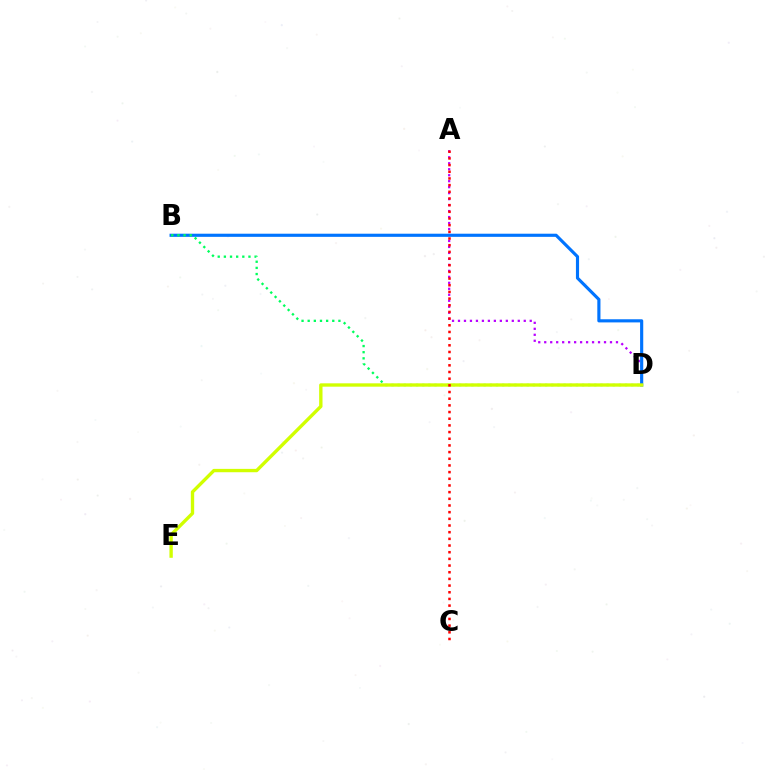{('A', 'D'): [{'color': '#b900ff', 'line_style': 'dotted', 'thickness': 1.62}], ('B', 'D'): [{'color': '#0074ff', 'line_style': 'solid', 'thickness': 2.26}, {'color': '#00ff5c', 'line_style': 'dotted', 'thickness': 1.67}], ('D', 'E'): [{'color': '#d1ff00', 'line_style': 'solid', 'thickness': 2.42}], ('A', 'C'): [{'color': '#ff0000', 'line_style': 'dotted', 'thickness': 1.81}]}